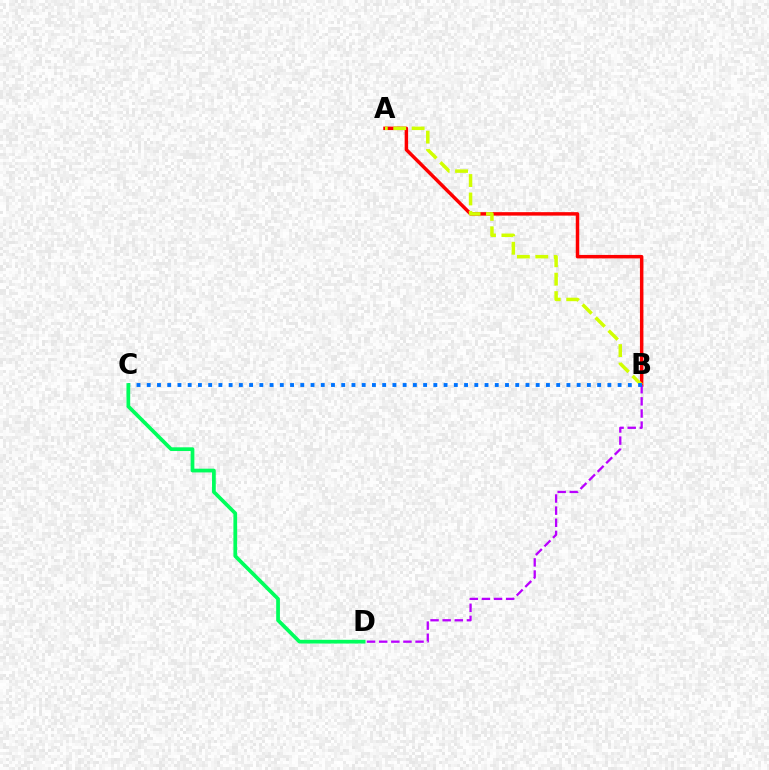{('A', 'B'): [{'color': '#ff0000', 'line_style': 'solid', 'thickness': 2.5}, {'color': '#d1ff00', 'line_style': 'dashed', 'thickness': 2.5}], ('B', 'D'): [{'color': '#b900ff', 'line_style': 'dashed', 'thickness': 1.65}], ('B', 'C'): [{'color': '#0074ff', 'line_style': 'dotted', 'thickness': 2.78}], ('C', 'D'): [{'color': '#00ff5c', 'line_style': 'solid', 'thickness': 2.69}]}